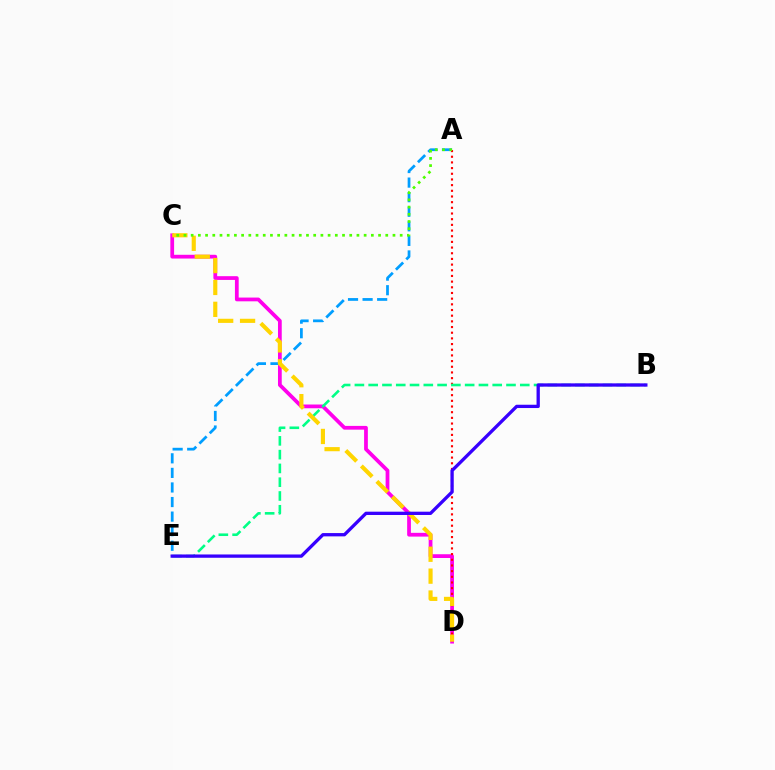{('C', 'D'): [{'color': '#ff00ed', 'line_style': 'solid', 'thickness': 2.7}, {'color': '#ffd500', 'line_style': 'dashed', 'thickness': 2.97}], ('A', 'E'): [{'color': '#009eff', 'line_style': 'dashed', 'thickness': 1.98}], ('A', 'D'): [{'color': '#ff0000', 'line_style': 'dotted', 'thickness': 1.54}], ('B', 'E'): [{'color': '#00ff86', 'line_style': 'dashed', 'thickness': 1.87}, {'color': '#3700ff', 'line_style': 'solid', 'thickness': 2.38}], ('A', 'C'): [{'color': '#4fff00', 'line_style': 'dotted', 'thickness': 1.96}]}